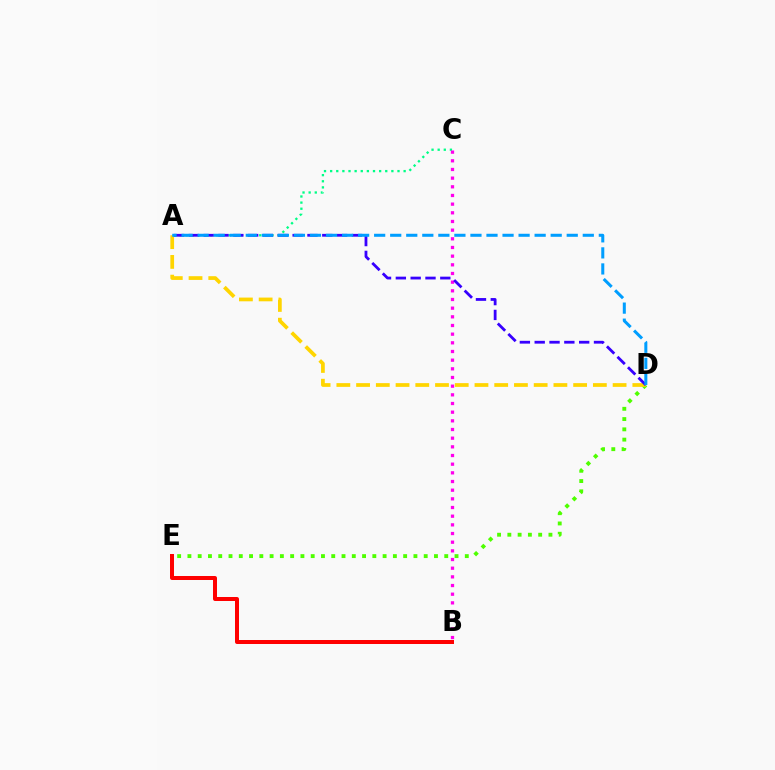{('A', 'C'): [{'color': '#00ff86', 'line_style': 'dotted', 'thickness': 1.66}], ('D', 'E'): [{'color': '#4fff00', 'line_style': 'dotted', 'thickness': 2.79}], ('A', 'D'): [{'color': '#ffd500', 'line_style': 'dashed', 'thickness': 2.68}, {'color': '#3700ff', 'line_style': 'dashed', 'thickness': 2.01}, {'color': '#009eff', 'line_style': 'dashed', 'thickness': 2.18}], ('B', 'C'): [{'color': '#ff00ed', 'line_style': 'dotted', 'thickness': 2.36}], ('B', 'E'): [{'color': '#ff0000', 'line_style': 'solid', 'thickness': 2.88}]}